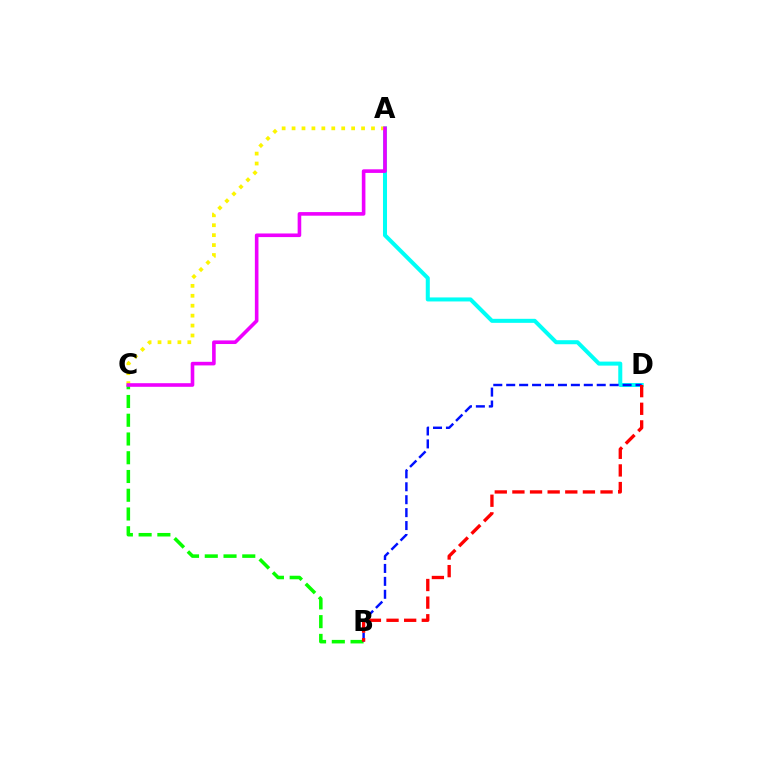{('A', 'D'): [{'color': '#00fff6', 'line_style': 'solid', 'thickness': 2.9}], ('B', 'C'): [{'color': '#08ff00', 'line_style': 'dashed', 'thickness': 2.55}], ('B', 'D'): [{'color': '#0010ff', 'line_style': 'dashed', 'thickness': 1.76}, {'color': '#ff0000', 'line_style': 'dashed', 'thickness': 2.39}], ('A', 'C'): [{'color': '#fcf500', 'line_style': 'dotted', 'thickness': 2.7}, {'color': '#ee00ff', 'line_style': 'solid', 'thickness': 2.6}]}